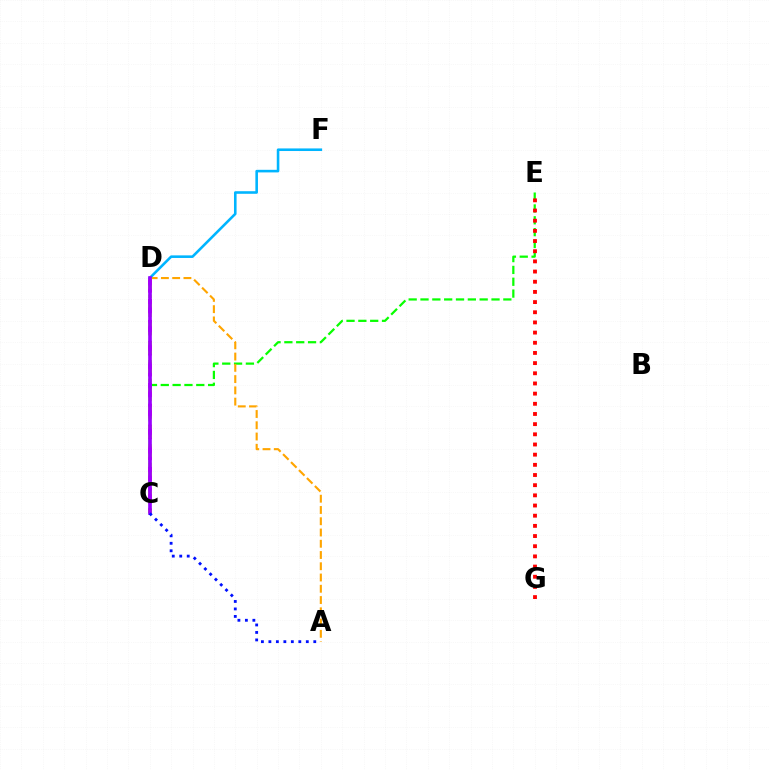{('C', 'E'): [{'color': '#08ff00', 'line_style': 'dashed', 'thickness': 1.61}], ('A', 'D'): [{'color': '#ffa500', 'line_style': 'dashed', 'thickness': 1.53}], ('C', 'D'): [{'color': '#ff00bd', 'line_style': 'dashed', 'thickness': 2.85}, {'color': '#b3ff00', 'line_style': 'dotted', 'thickness': 2.54}, {'color': '#00ff9d', 'line_style': 'dashed', 'thickness': 1.51}, {'color': '#9b00ff', 'line_style': 'solid', 'thickness': 2.63}], ('D', 'F'): [{'color': '#00b5ff', 'line_style': 'solid', 'thickness': 1.86}], ('E', 'G'): [{'color': '#ff0000', 'line_style': 'dotted', 'thickness': 2.76}], ('A', 'C'): [{'color': '#0010ff', 'line_style': 'dotted', 'thickness': 2.03}]}